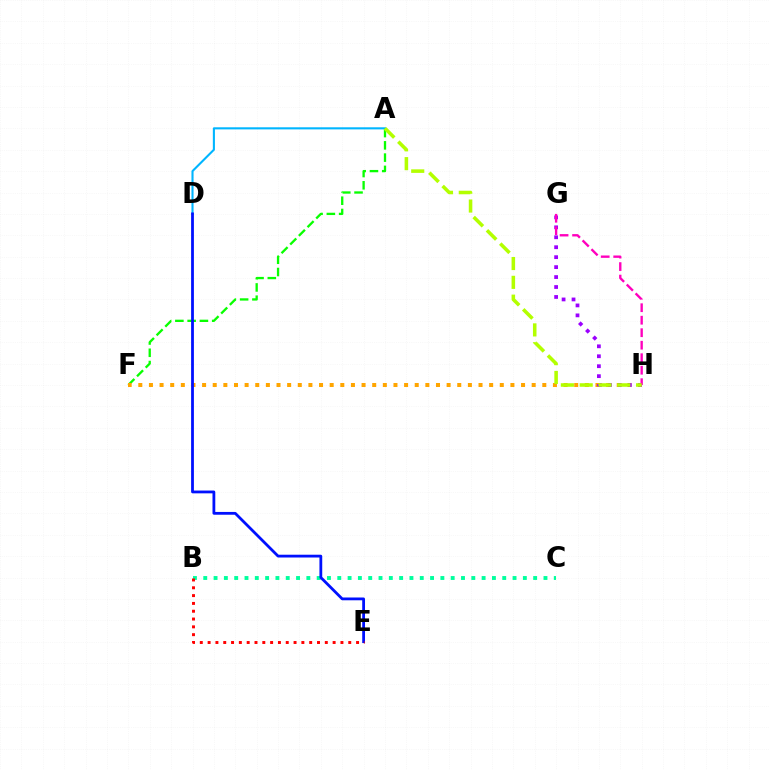{('A', 'D'): [{'color': '#00b5ff', 'line_style': 'solid', 'thickness': 1.51}], ('B', 'C'): [{'color': '#00ff9d', 'line_style': 'dotted', 'thickness': 2.8}], ('A', 'F'): [{'color': '#08ff00', 'line_style': 'dashed', 'thickness': 1.67}], ('F', 'H'): [{'color': '#ffa500', 'line_style': 'dotted', 'thickness': 2.89}], ('G', 'H'): [{'color': '#9b00ff', 'line_style': 'dotted', 'thickness': 2.7}, {'color': '#ff00bd', 'line_style': 'dashed', 'thickness': 1.7}], ('D', 'E'): [{'color': '#0010ff', 'line_style': 'solid', 'thickness': 2.01}], ('A', 'H'): [{'color': '#b3ff00', 'line_style': 'dashed', 'thickness': 2.55}], ('B', 'E'): [{'color': '#ff0000', 'line_style': 'dotted', 'thickness': 2.12}]}